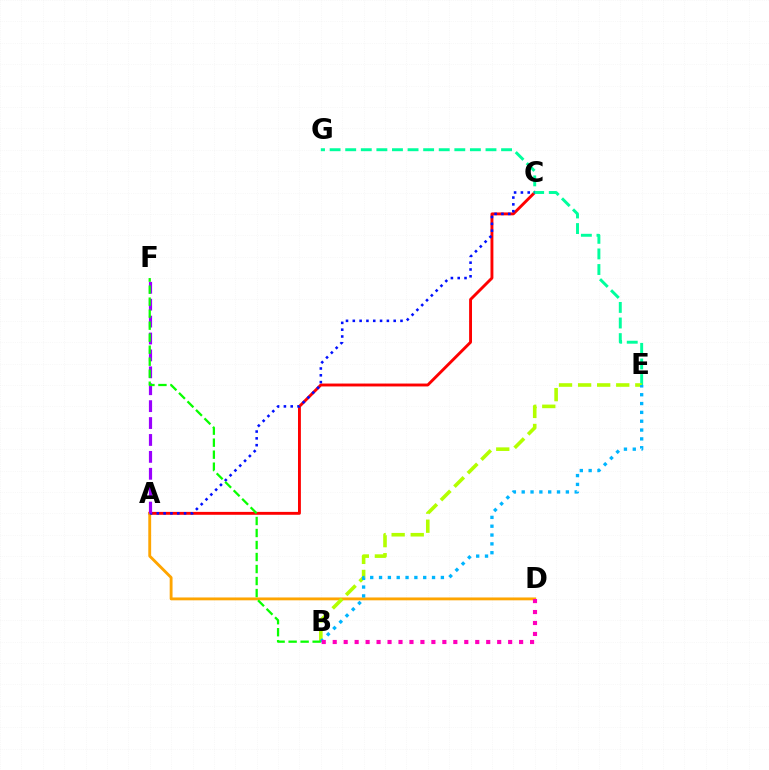{('A', 'C'): [{'color': '#ff0000', 'line_style': 'solid', 'thickness': 2.08}, {'color': '#0010ff', 'line_style': 'dotted', 'thickness': 1.85}], ('E', 'G'): [{'color': '#00ff9d', 'line_style': 'dashed', 'thickness': 2.12}], ('A', 'D'): [{'color': '#ffa500', 'line_style': 'solid', 'thickness': 2.06}], ('B', 'E'): [{'color': '#b3ff00', 'line_style': 'dashed', 'thickness': 2.59}, {'color': '#00b5ff', 'line_style': 'dotted', 'thickness': 2.4}], ('A', 'F'): [{'color': '#9b00ff', 'line_style': 'dashed', 'thickness': 2.3}], ('B', 'F'): [{'color': '#08ff00', 'line_style': 'dashed', 'thickness': 1.63}], ('B', 'D'): [{'color': '#ff00bd', 'line_style': 'dotted', 'thickness': 2.98}]}